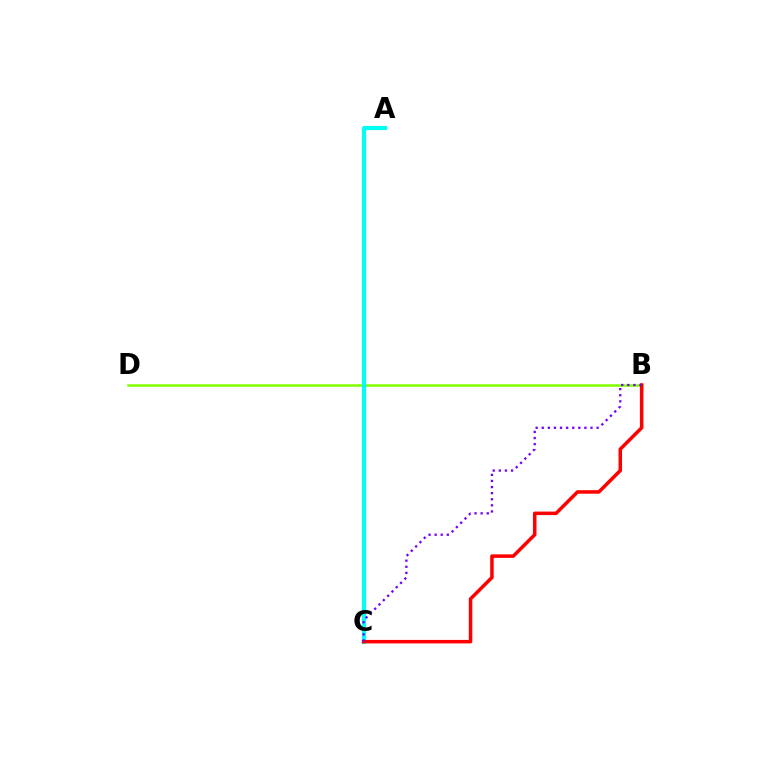{('B', 'D'): [{'color': '#84ff00', 'line_style': 'solid', 'thickness': 1.81}], ('A', 'C'): [{'color': '#00fff6', 'line_style': 'solid', 'thickness': 2.96}], ('B', 'C'): [{'color': '#ff0000', 'line_style': 'solid', 'thickness': 2.53}, {'color': '#7200ff', 'line_style': 'dotted', 'thickness': 1.66}]}